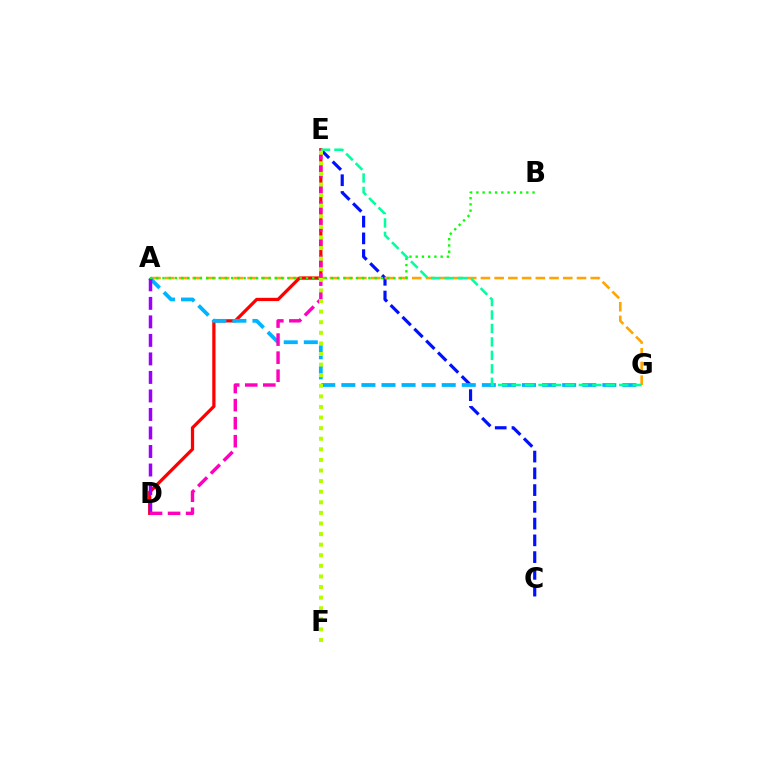{('C', 'E'): [{'color': '#0010ff', 'line_style': 'dashed', 'thickness': 2.28}], ('A', 'G'): [{'color': '#ffa500', 'line_style': 'dashed', 'thickness': 1.86}, {'color': '#00b5ff', 'line_style': 'dashed', 'thickness': 2.73}], ('D', 'E'): [{'color': '#ff0000', 'line_style': 'solid', 'thickness': 2.34}, {'color': '#ff00bd', 'line_style': 'dashed', 'thickness': 2.45}], ('A', 'D'): [{'color': '#9b00ff', 'line_style': 'dashed', 'thickness': 2.52}], ('A', 'B'): [{'color': '#08ff00', 'line_style': 'dotted', 'thickness': 1.7}], ('E', 'G'): [{'color': '#00ff9d', 'line_style': 'dashed', 'thickness': 1.83}], ('E', 'F'): [{'color': '#b3ff00', 'line_style': 'dotted', 'thickness': 2.88}]}